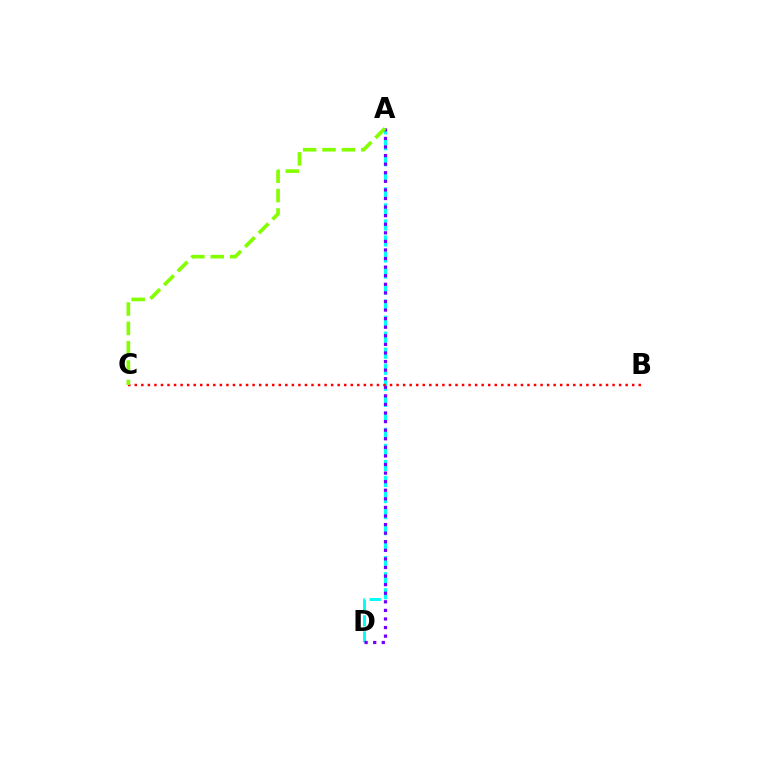{('A', 'D'): [{'color': '#00fff6', 'line_style': 'dashed', 'thickness': 2.18}, {'color': '#7200ff', 'line_style': 'dotted', 'thickness': 2.33}], ('B', 'C'): [{'color': '#ff0000', 'line_style': 'dotted', 'thickness': 1.78}], ('A', 'C'): [{'color': '#84ff00', 'line_style': 'dashed', 'thickness': 2.63}]}